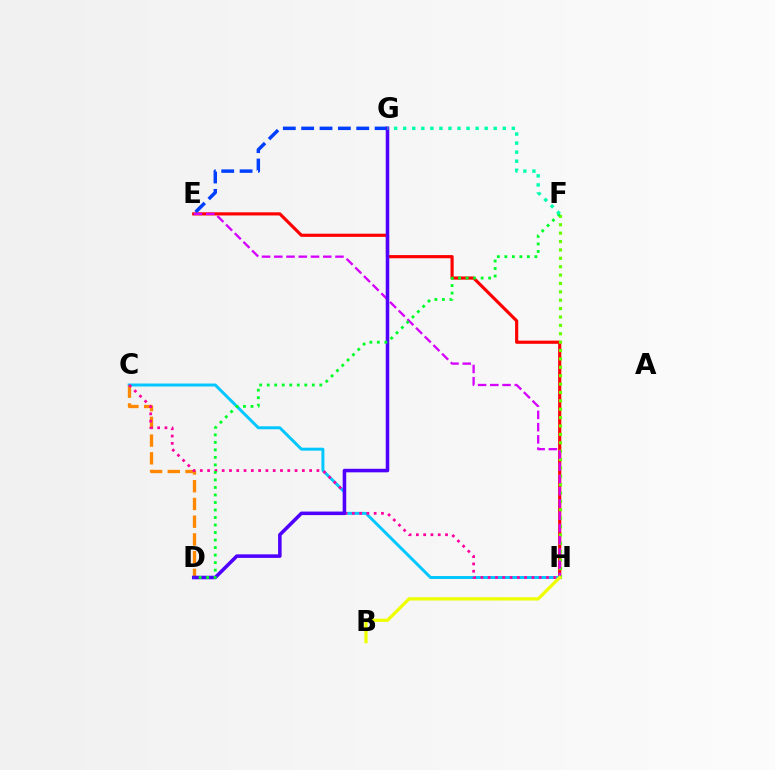{('E', 'H'): [{'color': '#ff0000', 'line_style': 'solid', 'thickness': 2.28}, {'color': '#d600ff', 'line_style': 'dashed', 'thickness': 1.66}], ('E', 'G'): [{'color': '#003fff', 'line_style': 'dashed', 'thickness': 2.49}], ('C', 'H'): [{'color': '#00c7ff', 'line_style': 'solid', 'thickness': 2.13}, {'color': '#ff00a0', 'line_style': 'dotted', 'thickness': 1.98}], ('F', 'H'): [{'color': '#66ff00', 'line_style': 'dotted', 'thickness': 2.28}], ('C', 'D'): [{'color': '#ff8800', 'line_style': 'dashed', 'thickness': 2.41}], ('D', 'G'): [{'color': '#4f00ff', 'line_style': 'solid', 'thickness': 2.55}], ('D', 'F'): [{'color': '#00ff27', 'line_style': 'dotted', 'thickness': 2.04}], ('B', 'H'): [{'color': '#eeff00', 'line_style': 'solid', 'thickness': 2.34}], ('F', 'G'): [{'color': '#00ffaf', 'line_style': 'dotted', 'thickness': 2.46}]}